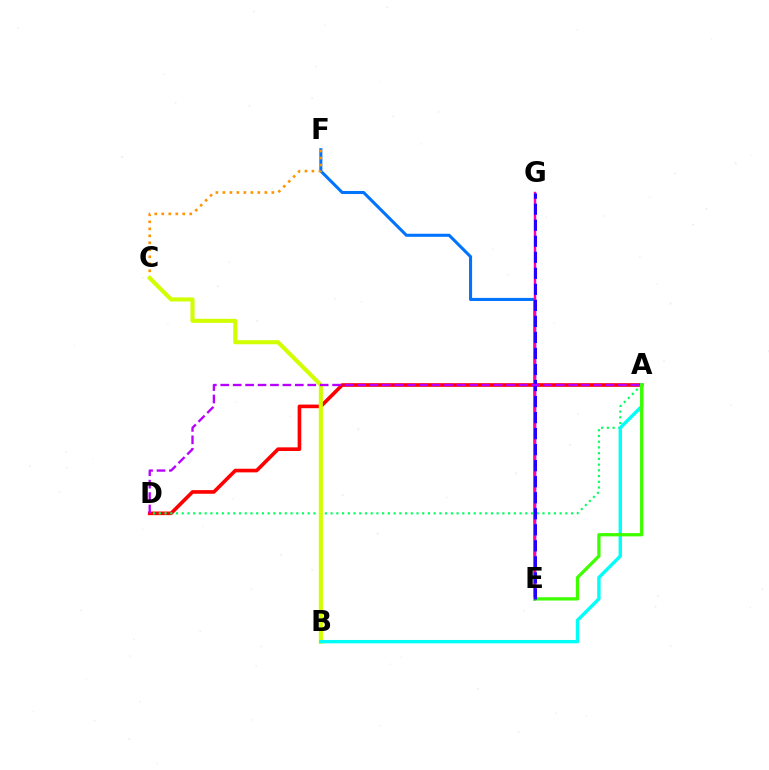{('E', 'F'): [{'color': '#0074ff', 'line_style': 'solid', 'thickness': 2.2}], ('A', 'D'): [{'color': '#ff0000', 'line_style': 'solid', 'thickness': 2.61}, {'color': '#00ff5c', 'line_style': 'dotted', 'thickness': 1.56}, {'color': '#b900ff', 'line_style': 'dashed', 'thickness': 1.69}], ('C', 'F'): [{'color': '#ff9400', 'line_style': 'dotted', 'thickness': 1.9}], ('B', 'C'): [{'color': '#d1ff00', 'line_style': 'solid', 'thickness': 2.95}], ('A', 'B'): [{'color': '#00fff6', 'line_style': 'solid', 'thickness': 2.44}], ('E', 'G'): [{'color': '#ff00ac', 'line_style': 'solid', 'thickness': 1.77}, {'color': '#2500ff', 'line_style': 'dashed', 'thickness': 2.18}], ('A', 'E'): [{'color': '#3dff00', 'line_style': 'solid', 'thickness': 2.35}]}